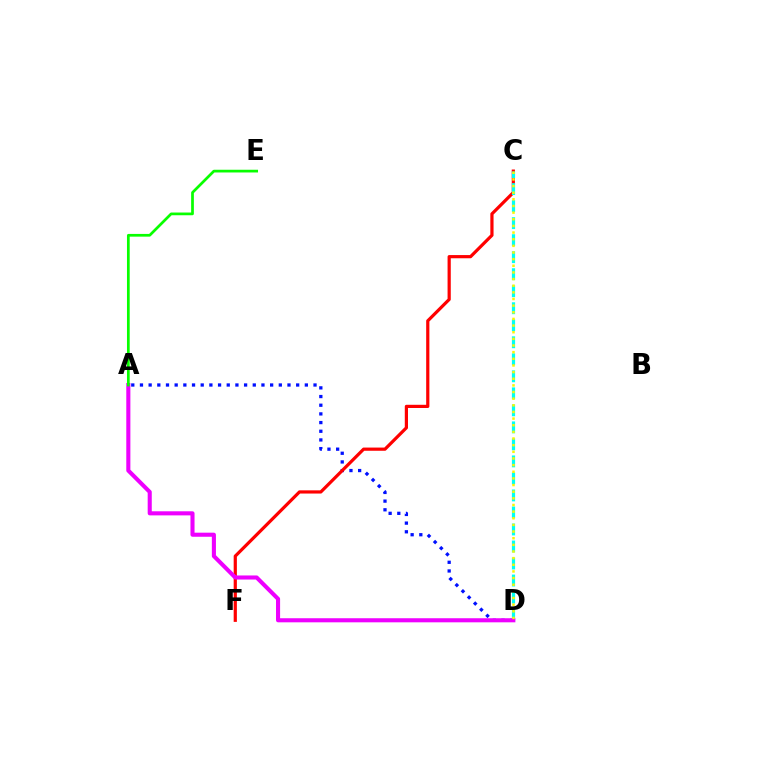{('A', 'D'): [{'color': '#0010ff', 'line_style': 'dotted', 'thickness': 2.36}, {'color': '#ee00ff', 'line_style': 'solid', 'thickness': 2.94}], ('C', 'F'): [{'color': '#ff0000', 'line_style': 'solid', 'thickness': 2.31}], ('C', 'D'): [{'color': '#00fff6', 'line_style': 'dashed', 'thickness': 2.31}, {'color': '#fcf500', 'line_style': 'dotted', 'thickness': 1.81}], ('A', 'E'): [{'color': '#08ff00', 'line_style': 'solid', 'thickness': 1.96}]}